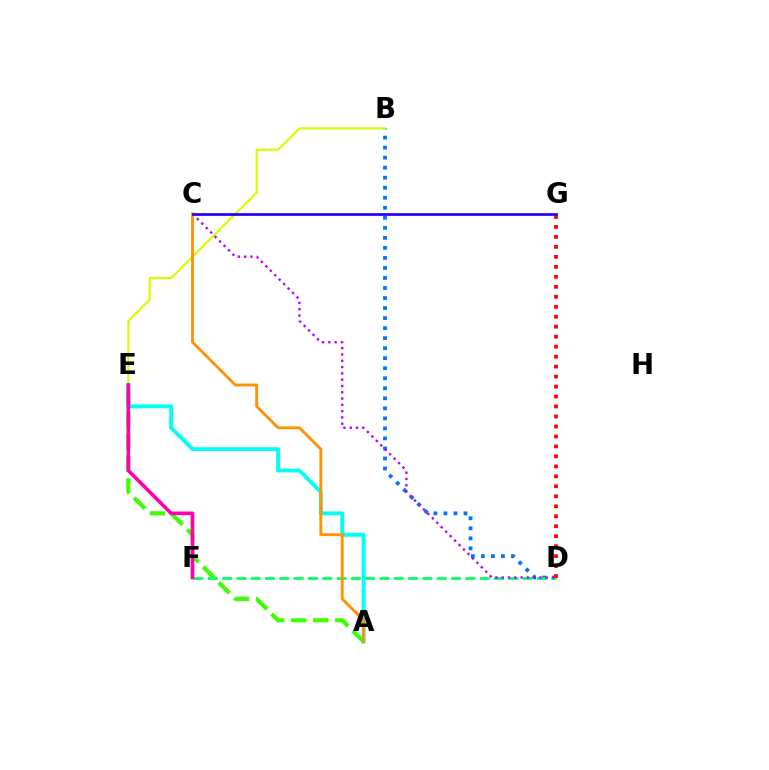{('B', 'D'): [{'color': '#0074ff', 'line_style': 'dotted', 'thickness': 2.72}], ('A', 'E'): [{'color': '#3dff00', 'line_style': 'dashed', 'thickness': 2.99}, {'color': '#00fff6', 'line_style': 'solid', 'thickness': 2.77}], ('B', 'E'): [{'color': '#d1ff00', 'line_style': 'solid', 'thickness': 1.56}], ('D', 'F'): [{'color': '#00ff5c', 'line_style': 'dashed', 'thickness': 1.94}], ('D', 'G'): [{'color': '#ff0000', 'line_style': 'dotted', 'thickness': 2.71}], ('C', 'D'): [{'color': '#b900ff', 'line_style': 'dotted', 'thickness': 1.71}], ('A', 'C'): [{'color': '#ff9400', 'line_style': 'solid', 'thickness': 2.08}], ('E', 'F'): [{'color': '#ff00ac', 'line_style': 'solid', 'thickness': 2.61}], ('C', 'G'): [{'color': '#2500ff', 'line_style': 'solid', 'thickness': 1.97}]}